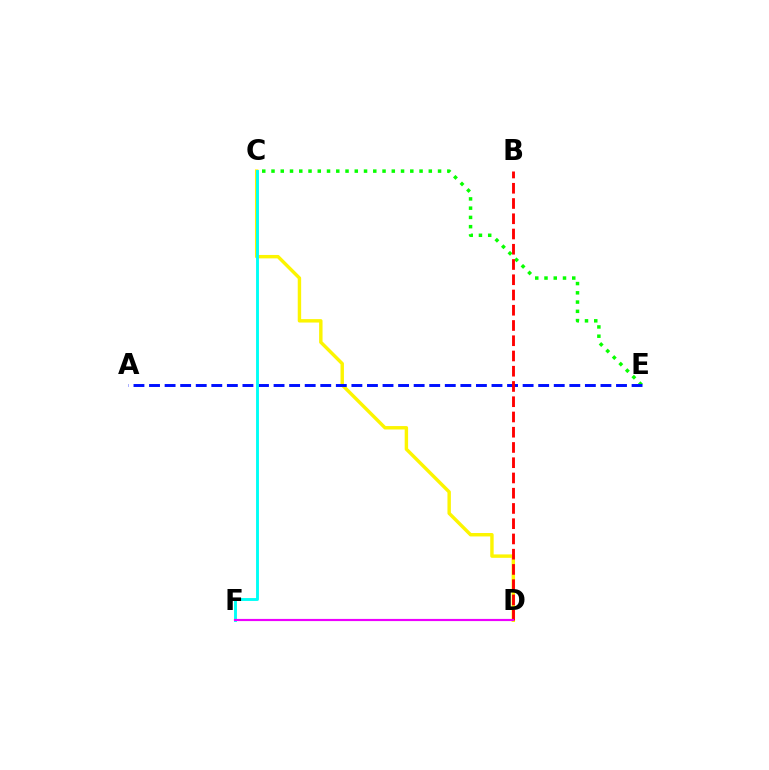{('C', 'E'): [{'color': '#08ff00', 'line_style': 'dotted', 'thickness': 2.51}], ('C', 'D'): [{'color': '#fcf500', 'line_style': 'solid', 'thickness': 2.46}], ('A', 'E'): [{'color': '#0010ff', 'line_style': 'dashed', 'thickness': 2.11}], ('B', 'D'): [{'color': '#ff0000', 'line_style': 'dashed', 'thickness': 2.07}], ('C', 'F'): [{'color': '#00fff6', 'line_style': 'solid', 'thickness': 2.08}], ('D', 'F'): [{'color': '#ee00ff', 'line_style': 'solid', 'thickness': 1.56}]}